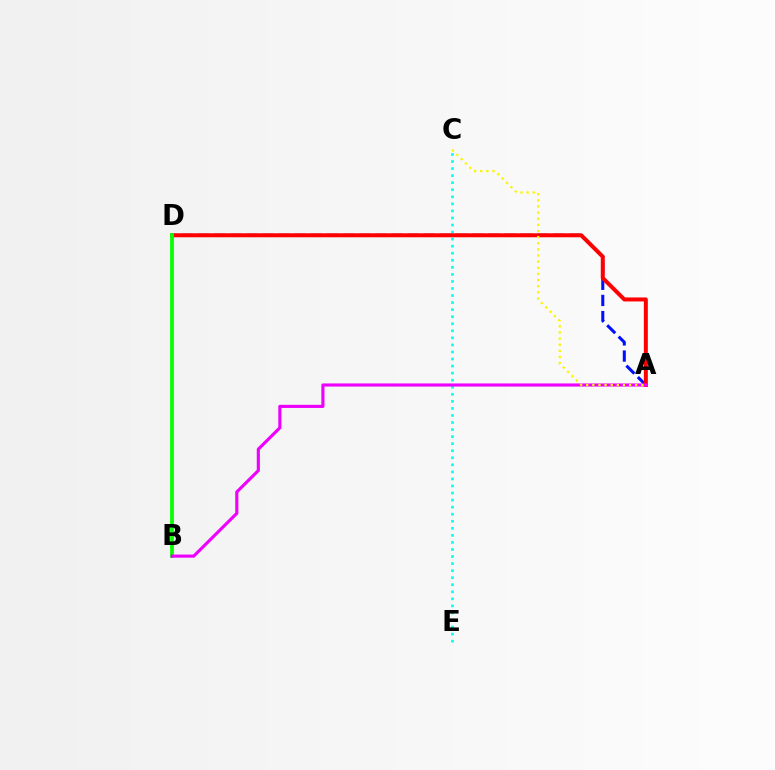{('C', 'E'): [{'color': '#00fff6', 'line_style': 'dotted', 'thickness': 1.92}], ('A', 'D'): [{'color': '#0010ff', 'line_style': 'dashed', 'thickness': 2.19}, {'color': '#ff0000', 'line_style': 'solid', 'thickness': 2.88}], ('B', 'D'): [{'color': '#08ff00', 'line_style': 'solid', 'thickness': 2.72}], ('A', 'B'): [{'color': '#ee00ff', 'line_style': 'solid', 'thickness': 2.25}], ('A', 'C'): [{'color': '#fcf500', 'line_style': 'dotted', 'thickness': 1.67}]}